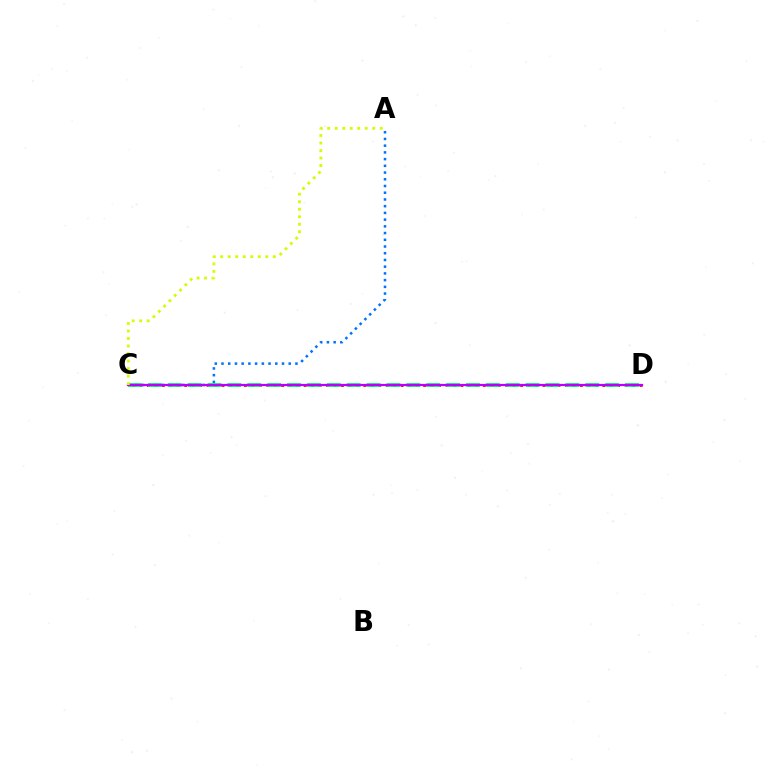{('C', 'D'): [{'color': '#ff0000', 'line_style': 'dotted', 'thickness': 2.03}, {'color': '#00ff5c', 'line_style': 'dashed', 'thickness': 2.7}, {'color': '#b900ff', 'line_style': 'solid', 'thickness': 1.62}], ('A', 'C'): [{'color': '#0074ff', 'line_style': 'dotted', 'thickness': 1.83}, {'color': '#d1ff00', 'line_style': 'dotted', 'thickness': 2.04}]}